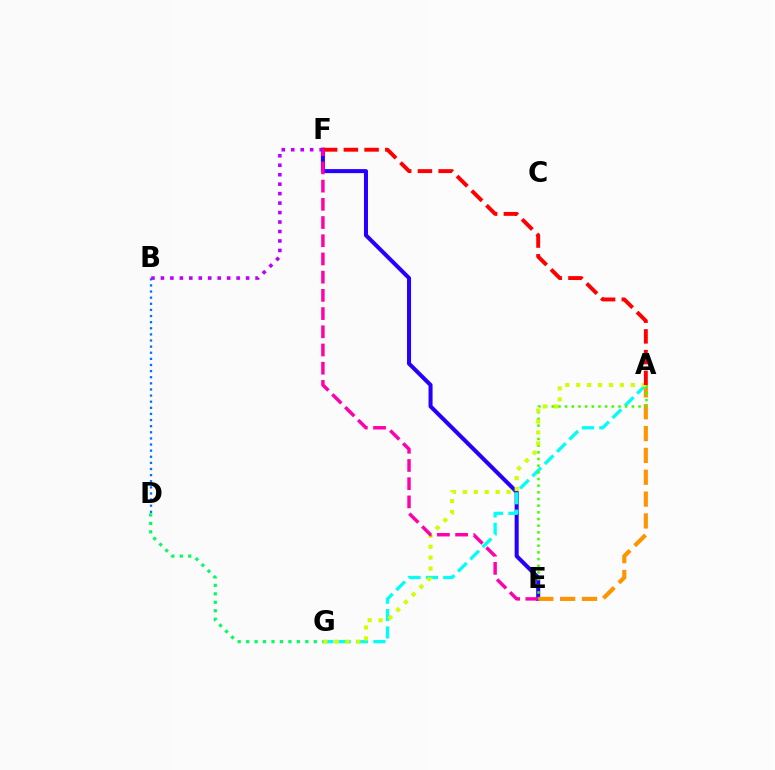{('E', 'F'): [{'color': '#2500ff', 'line_style': 'solid', 'thickness': 2.9}, {'color': '#ff00ac', 'line_style': 'dashed', 'thickness': 2.47}], ('A', 'E'): [{'color': '#ff9400', 'line_style': 'dashed', 'thickness': 2.97}, {'color': '#3dff00', 'line_style': 'dotted', 'thickness': 1.81}], ('A', 'G'): [{'color': '#00fff6', 'line_style': 'dashed', 'thickness': 2.36}, {'color': '#d1ff00', 'line_style': 'dotted', 'thickness': 2.97}], ('B', 'D'): [{'color': '#0074ff', 'line_style': 'dotted', 'thickness': 1.66}], ('A', 'F'): [{'color': '#ff0000', 'line_style': 'dashed', 'thickness': 2.81}], ('D', 'G'): [{'color': '#00ff5c', 'line_style': 'dotted', 'thickness': 2.3}], ('B', 'F'): [{'color': '#b900ff', 'line_style': 'dotted', 'thickness': 2.57}]}